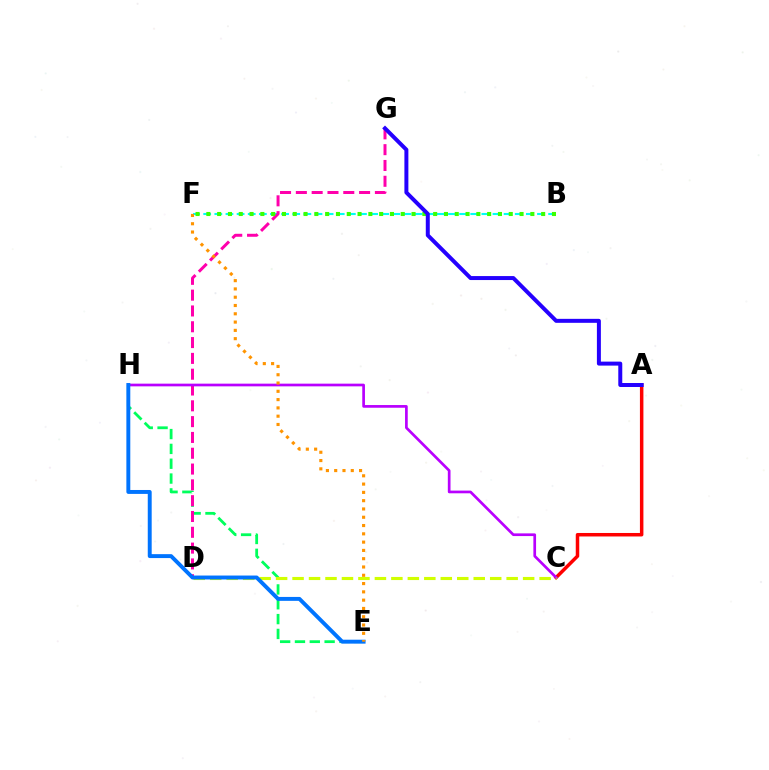{('E', 'H'): [{'color': '#00ff5c', 'line_style': 'dashed', 'thickness': 2.01}, {'color': '#0074ff', 'line_style': 'solid', 'thickness': 2.82}], ('B', 'F'): [{'color': '#00fff6', 'line_style': 'dashed', 'thickness': 1.51}, {'color': '#3dff00', 'line_style': 'dotted', 'thickness': 2.93}], ('D', 'G'): [{'color': '#ff00ac', 'line_style': 'dashed', 'thickness': 2.15}], ('A', 'C'): [{'color': '#ff0000', 'line_style': 'solid', 'thickness': 2.51}], ('C', 'H'): [{'color': '#b900ff', 'line_style': 'solid', 'thickness': 1.94}], ('A', 'G'): [{'color': '#2500ff', 'line_style': 'solid', 'thickness': 2.87}], ('C', 'D'): [{'color': '#d1ff00', 'line_style': 'dashed', 'thickness': 2.24}], ('E', 'F'): [{'color': '#ff9400', 'line_style': 'dotted', 'thickness': 2.25}]}